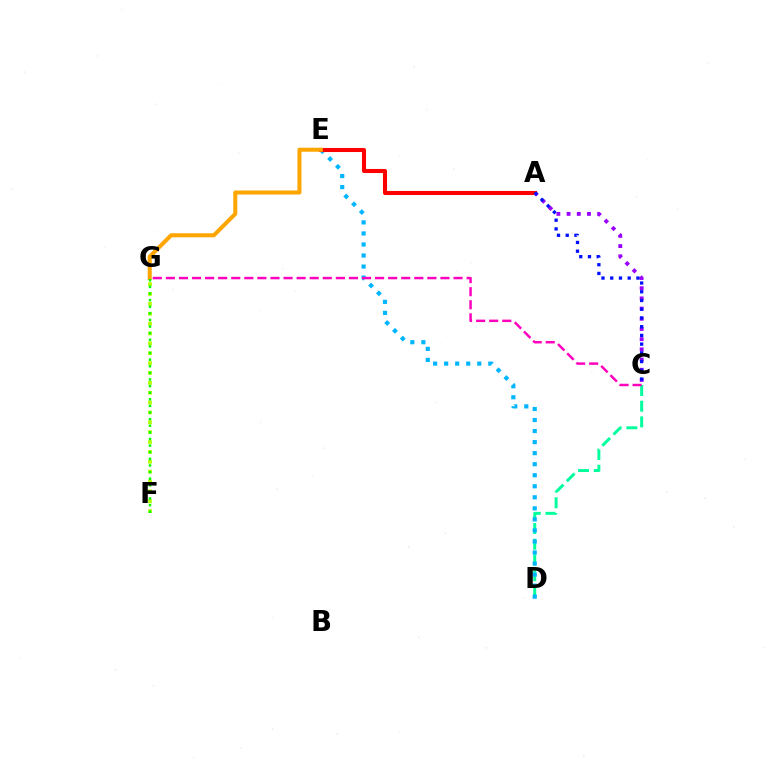{('C', 'D'): [{'color': '#00ff9d', 'line_style': 'dashed', 'thickness': 2.13}], ('D', 'E'): [{'color': '#00b5ff', 'line_style': 'dotted', 'thickness': 3.0}], ('A', 'C'): [{'color': '#9b00ff', 'line_style': 'dotted', 'thickness': 2.77}, {'color': '#0010ff', 'line_style': 'dotted', 'thickness': 2.37}], ('C', 'G'): [{'color': '#ff00bd', 'line_style': 'dashed', 'thickness': 1.78}], ('F', 'G'): [{'color': '#b3ff00', 'line_style': 'dotted', 'thickness': 2.68}, {'color': '#08ff00', 'line_style': 'dotted', 'thickness': 1.8}], ('A', 'E'): [{'color': '#ff0000', 'line_style': 'solid', 'thickness': 2.93}], ('E', 'G'): [{'color': '#ffa500', 'line_style': 'solid', 'thickness': 2.9}]}